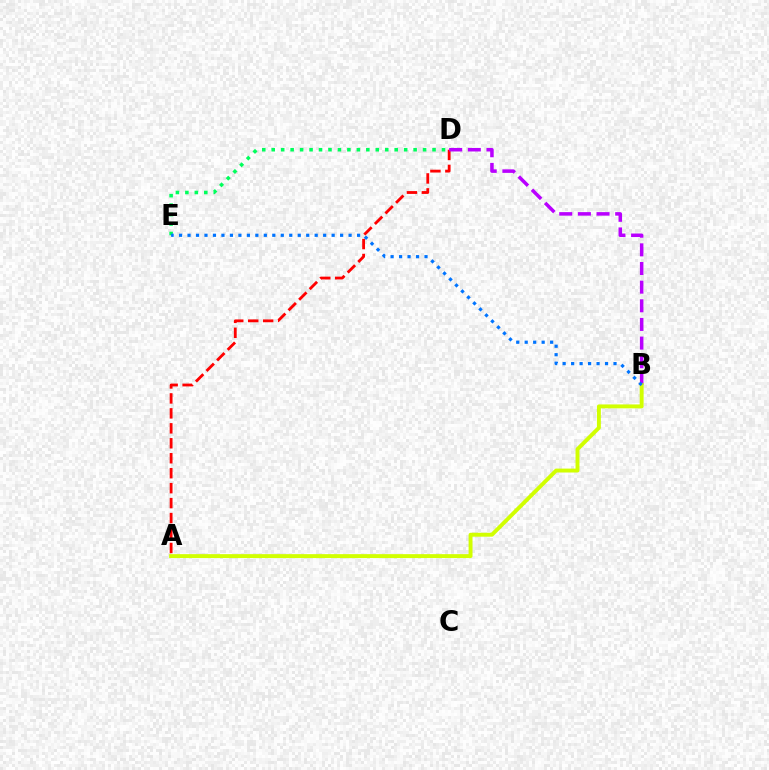{('A', 'D'): [{'color': '#ff0000', 'line_style': 'dashed', 'thickness': 2.03}], ('B', 'D'): [{'color': '#b900ff', 'line_style': 'dashed', 'thickness': 2.53}], ('A', 'B'): [{'color': '#d1ff00', 'line_style': 'solid', 'thickness': 2.82}], ('D', 'E'): [{'color': '#00ff5c', 'line_style': 'dotted', 'thickness': 2.57}], ('B', 'E'): [{'color': '#0074ff', 'line_style': 'dotted', 'thickness': 2.3}]}